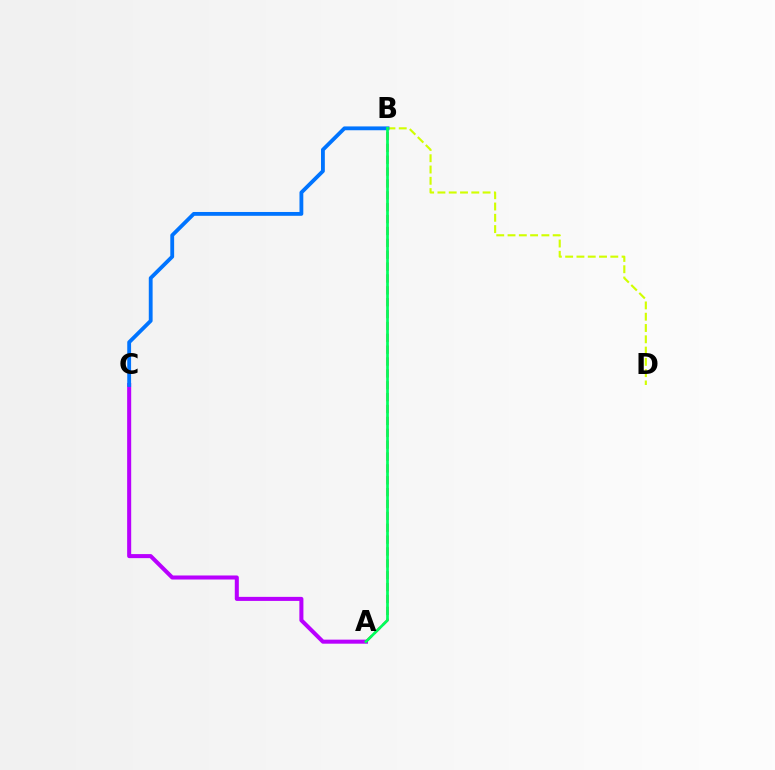{('A', 'C'): [{'color': '#b900ff', 'line_style': 'solid', 'thickness': 2.91}], ('B', 'D'): [{'color': '#d1ff00', 'line_style': 'dashed', 'thickness': 1.53}], ('B', 'C'): [{'color': '#0074ff', 'line_style': 'solid', 'thickness': 2.76}], ('A', 'B'): [{'color': '#ff0000', 'line_style': 'dashed', 'thickness': 1.61}, {'color': '#00ff5c', 'line_style': 'solid', 'thickness': 1.96}]}